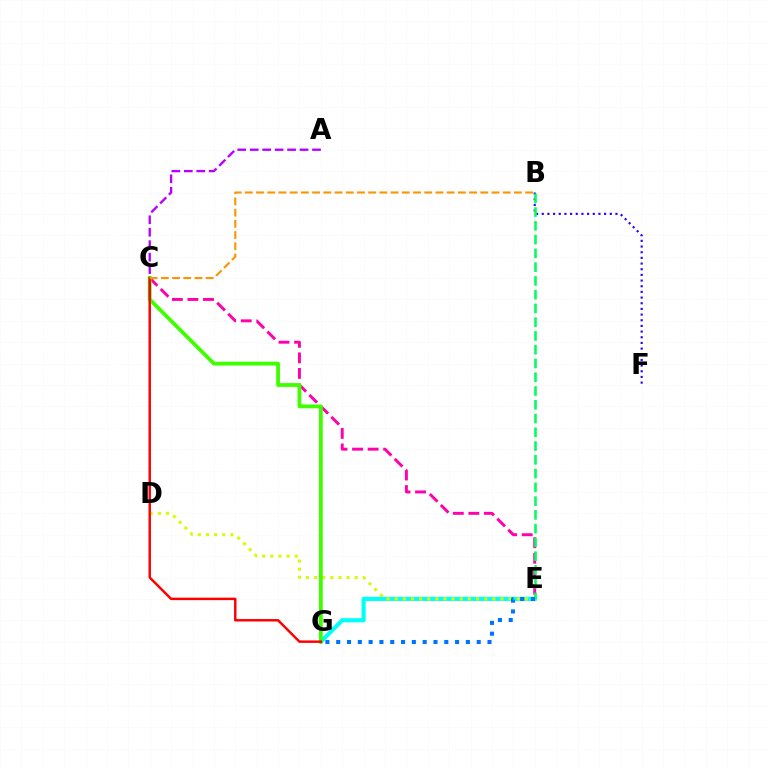{('B', 'F'): [{'color': '#2500ff', 'line_style': 'dotted', 'thickness': 1.54}], ('C', 'E'): [{'color': '#ff00ac', 'line_style': 'dashed', 'thickness': 2.11}], ('E', 'G'): [{'color': '#00fff6', 'line_style': 'solid', 'thickness': 2.98}, {'color': '#0074ff', 'line_style': 'dotted', 'thickness': 2.94}], ('A', 'C'): [{'color': '#b900ff', 'line_style': 'dashed', 'thickness': 1.69}], ('D', 'E'): [{'color': '#d1ff00', 'line_style': 'dotted', 'thickness': 2.21}], ('C', 'G'): [{'color': '#3dff00', 'line_style': 'solid', 'thickness': 2.74}, {'color': '#ff0000', 'line_style': 'solid', 'thickness': 1.78}], ('B', 'E'): [{'color': '#00ff5c', 'line_style': 'dashed', 'thickness': 1.87}], ('B', 'C'): [{'color': '#ff9400', 'line_style': 'dashed', 'thickness': 1.52}]}